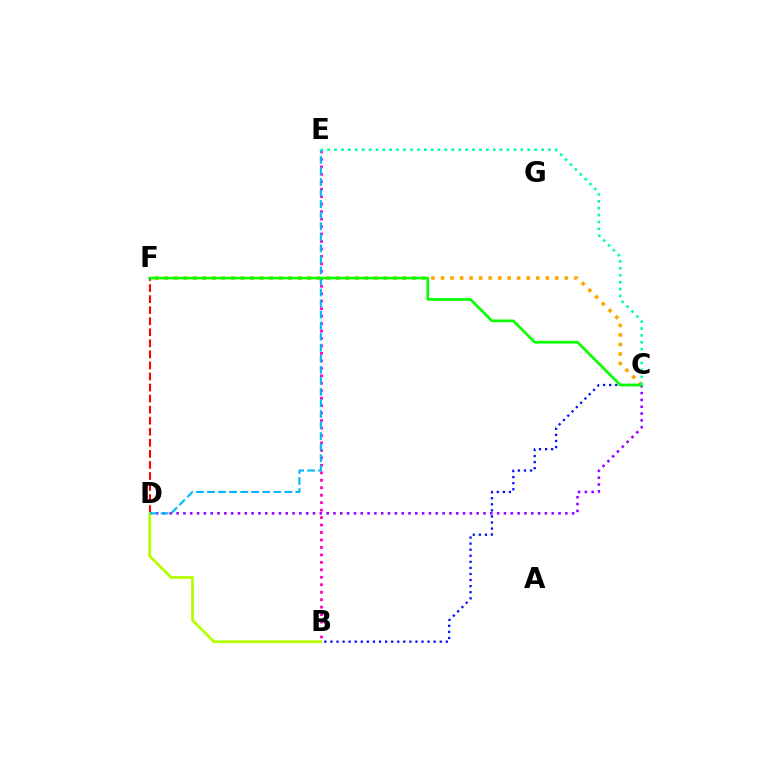{('B', 'E'): [{'color': '#ff00bd', 'line_style': 'dotted', 'thickness': 2.03}], ('C', 'D'): [{'color': '#9b00ff', 'line_style': 'dotted', 'thickness': 1.85}], ('D', 'F'): [{'color': '#ff0000', 'line_style': 'dashed', 'thickness': 1.5}], ('C', 'F'): [{'color': '#ffa500', 'line_style': 'dotted', 'thickness': 2.59}, {'color': '#08ff00', 'line_style': 'solid', 'thickness': 1.92}], ('B', 'D'): [{'color': '#b3ff00', 'line_style': 'solid', 'thickness': 1.98}], ('D', 'E'): [{'color': '#00b5ff', 'line_style': 'dashed', 'thickness': 1.5}], ('B', 'C'): [{'color': '#0010ff', 'line_style': 'dotted', 'thickness': 1.65}], ('C', 'E'): [{'color': '#00ff9d', 'line_style': 'dotted', 'thickness': 1.88}]}